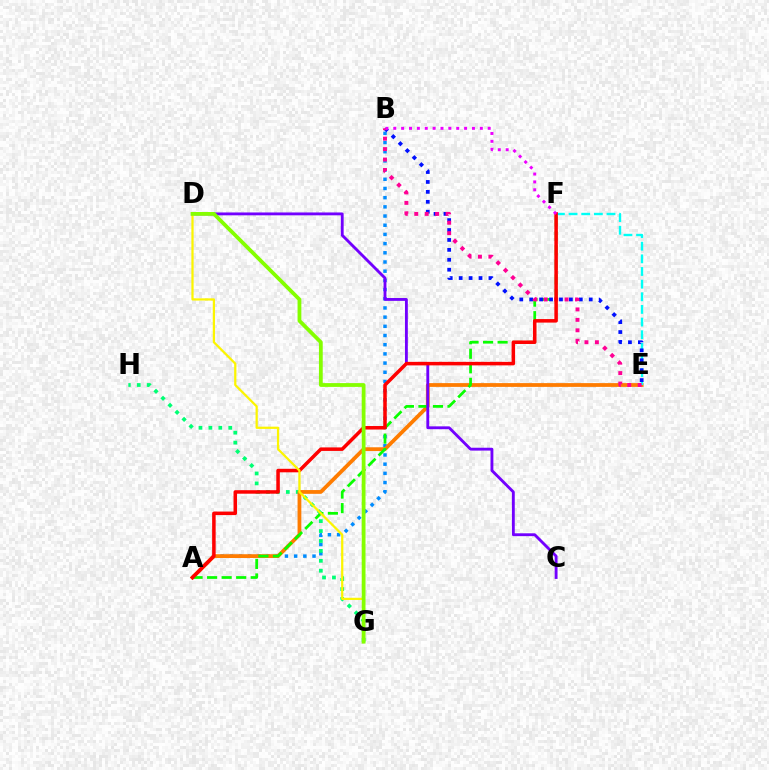{('A', 'B'): [{'color': '#008cff', 'line_style': 'dotted', 'thickness': 2.5}], ('G', 'H'): [{'color': '#00ff74', 'line_style': 'dotted', 'thickness': 2.7}], ('A', 'E'): [{'color': '#ff7c00', 'line_style': 'solid', 'thickness': 2.72}], ('E', 'F'): [{'color': '#00fff6', 'line_style': 'dashed', 'thickness': 1.72}], ('A', 'F'): [{'color': '#08ff00', 'line_style': 'dashed', 'thickness': 1.97}, {'color': '#ff0000', 'line_style': 'solid', 'thickness': 2.53}], ('B', 'E'): [{'color': '#0010ff', 'line_style': 'dotted', 'thickness': 2.7}, {'color': '#ff0094', 'line_style': 'dotted', 'thickness': 2.84}], ('C', 'D'): [{'color': '#7200ff', 'line_style': 'solid', 'thickness': 2.05}], ('D', 'G'): [{'color': '#fcf500', 'line_style': 'solid', 'thickness': 1.61}, {'color': '#84ff00', 'line_style': 'solid', 'thickness': 2.73}], ('B', 'F'): [{'color': '#ee00ff', 'line_style': 'dotted', 'thickness': 2.14}]}